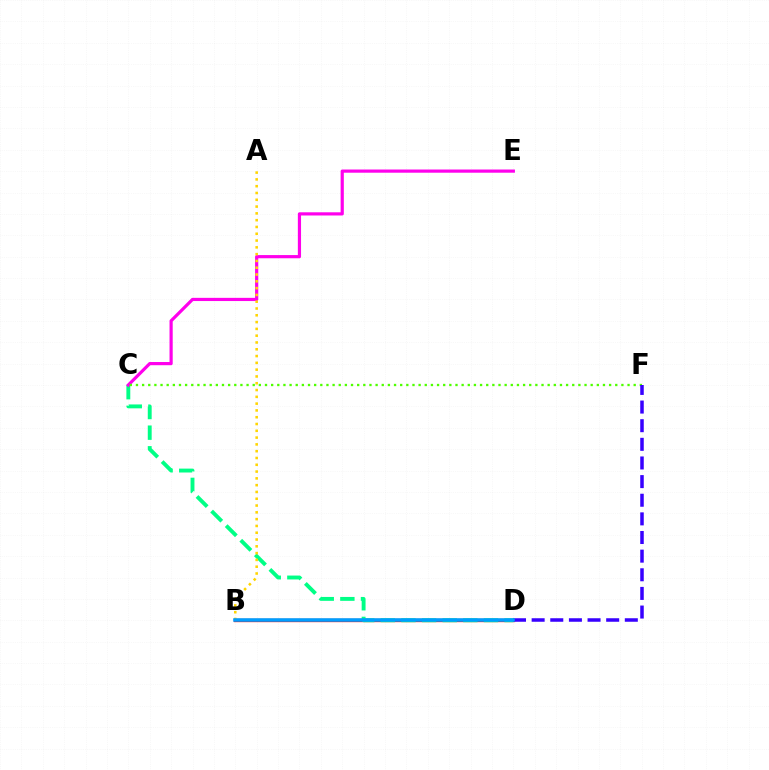{('B', 'D'): [{'color': '#ff0000', 'line_style': 'solid', 'thickness': 2.38}, {'color': '#009eff', 'line_style': 'solid', 'thickness': 2.54}], ('C', 'D'): [{'color': '#00ff86', 'line_style': 'dashed', 'thickness': 2.8}], ('C', 'E'): [{'color': '#ff00ed', 'line_style': 'solid', 'thickness': 2.3}], ('C', 'F'): [{'color': '#4fff00', 'line_style': 'dotted', 'thickness': 1.67}], ('A', 'B'): [{'color': '#ffd500', 'line_style': 'dotted', 'thickness': 1.85}], ('D', 'F'): [{'color': '#3700ff', 'line_style': 'dashed', 'thickness': 2.53}]}